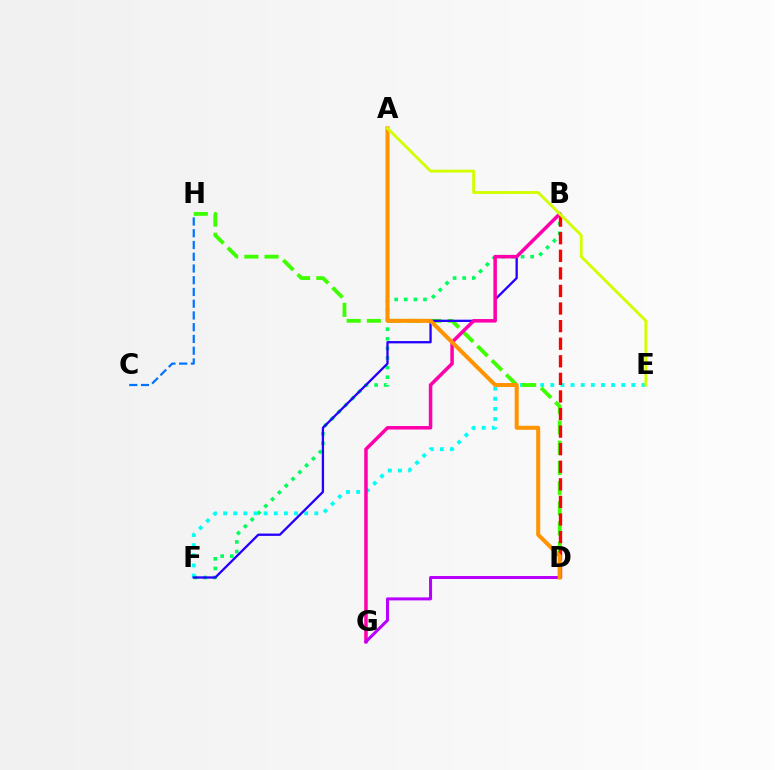{('B', 'F'): [{'color': '#00ff5c', 'line_style': 'dotted', 'thickness': 2.61}, {'color': '#2500ff', 'line_style': 'solid', 'thickness': 1.66}], ('E', 'F'): [{'color': '#00fff6', 'line_style': 'dotted', 'thickness': 2.75}], ('D', 'H'): [{'color': '#3dff00', 'line_style': 'dashed', 'thickness': 2.74}], ('C', 'H'): [{'color': '#0074ff', 'line_style': 'dashed', 'thickness': 1.6}], ('B', 'D'): [{'color': '#ff0000', 'line_style': 'dashed', 'thickness': 2.39}], ('B', 'G'): [{'color': '#ff00ac', 'line_style': 'solid', 'thickness': 2.53}], ('D', 'G'): [{'color': '#b900ff', 'line_style': 'solid', 'thickness': 2.18}], ('A', 'D'): [{'color': '#ff9400', 'line_style': 'solid', 'thickness': 2.89}], ('A', 'E'): [{'color': '#d1ff00', 'line_style': 'solid', 'thickness': 2.06}]}